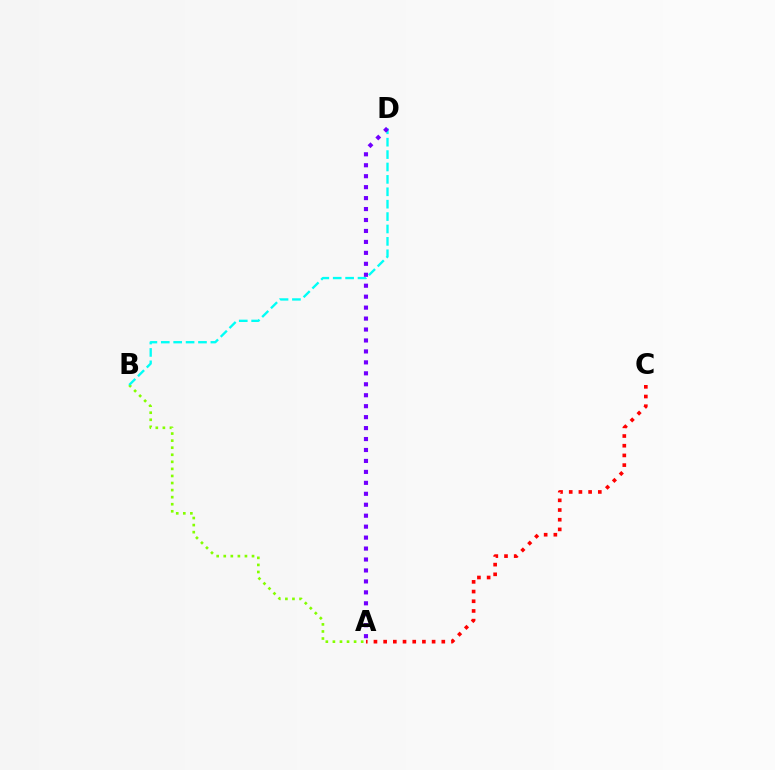{('A', 'B'): [{'color': '#84ff00', 'line_style': 'dotted', 'thickness': 1.92}], ('B', 'D'): [{'color': '#00fff6', 'line_style': 'dashed', 'thickness': 1.68}], ('A', 'D'): [{'color': '#7200ff', 'line_style': 'dotted', 'thickness': 2.98}], ('A', 'C'): [{'color': '#ff0000', 'line_style': 'dotted', 'thickness': 2.63}]}